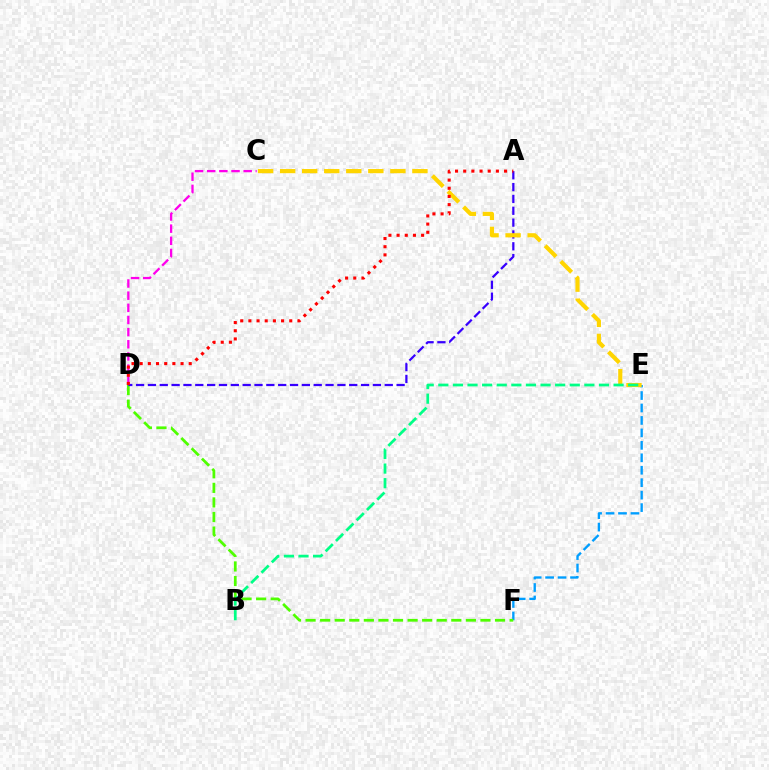{('E', 'F'): [{'color': '#009eff', 'line_style': 'dashed', 'thickness': 1.69}], ('C', 'D'): [{'color': '#ff00ed', 'line_style': 'dashed', 'thickness': 1.65}], ('D', 'F'): [{'color': '#4fff00', 'line_style': 'dashed', 'thickness': 1.98}], ('A', 'D'): [{'color': '#3700ff', 'line_style': 'dashed', 'thickness': 1.61}, {'color': '#ff0000', 'line_style': 'dotted', 'thickness': 2.22}], ('C', 'E'): [{'color': '#ffd500', 'line_style': 'dashed', 'thickness': 3.0}], ('B', 'E'): [{'color': '#00ff86', 'line_style': 'dashed', 'thickness': 1.98}]}